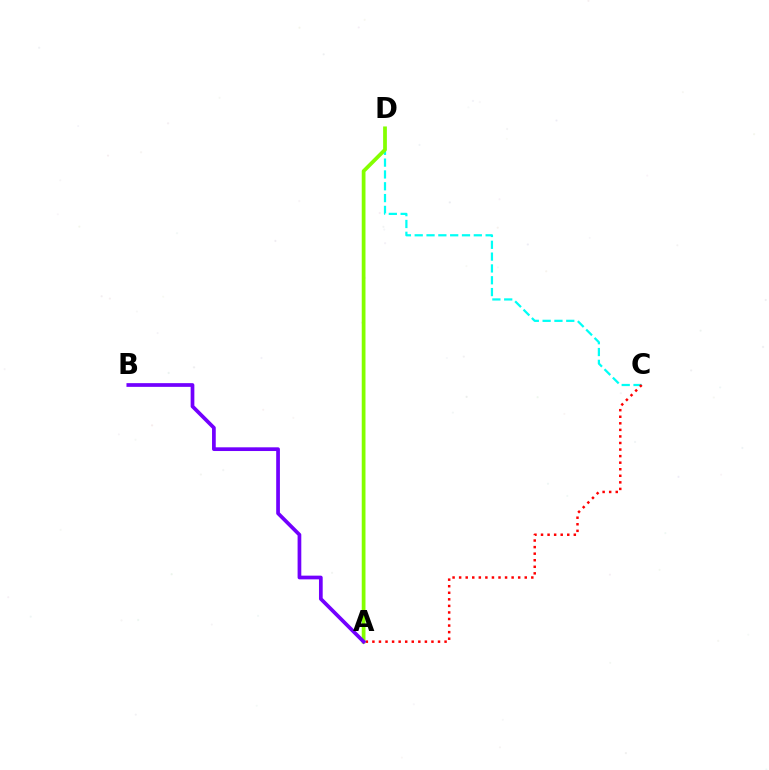{('C', 'D'): [{'color': '#00fff6', 'line_style': 'dashed', 'thickness': 1.61}], ('A', 'C'): [{'color': '#ff0000', 'line_style': 'dotted', 'thickness': 1.78}], ('A', 'D'): [{'color': '#84ff00', 'line_style': 'solid', 'thickness': 2.69}], ('A', 'B'): [{'color': '#7200ff', 'line_style': 'solid', 'thickness': 2.67}]}